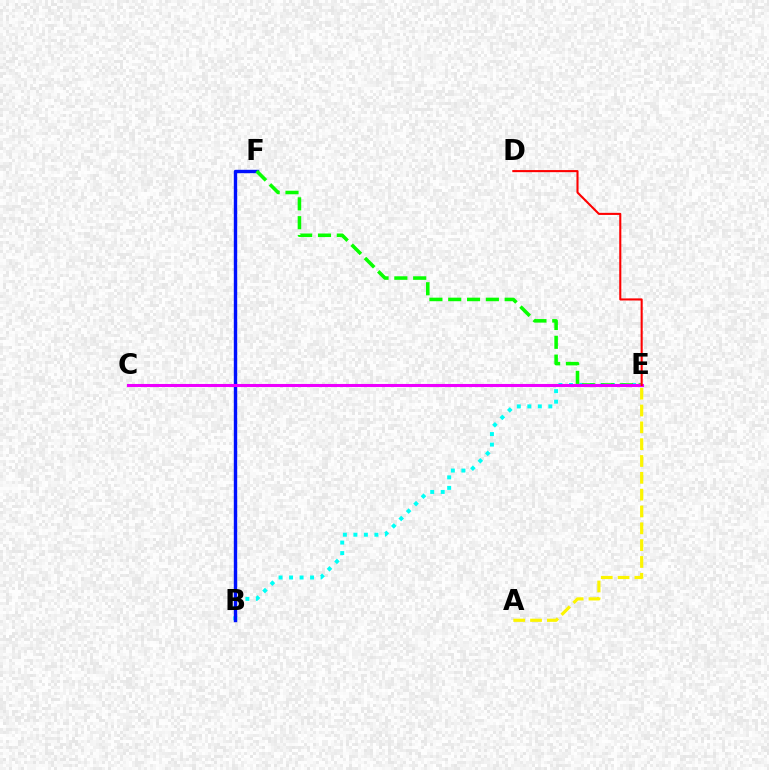{('A', 'E'): [{'color': '#fcf500', 'line_style': 'dashed', 'thickness': 2.29}], ('B', 'E'): [{'color': '#00fff6', 'line_style': 'dotted', 'thickness': 2.85}], ('B', 'F'): [{'color': '#0010ff', 'line_style': 'solid', 'thickness': 2.45}], ('E', 'F'): [{'color': '#08ff00', 'line_style': 'dashed', 'thickness': 2.56}], ('C', 'E'): [{'color': '#ee00ff', 'line_style': 'solid', 'thickness': 2.2}], ('D', 'E'): [{'color': '#ff0000', 'line_style': 'solid', 'thickness': 1.51}]}